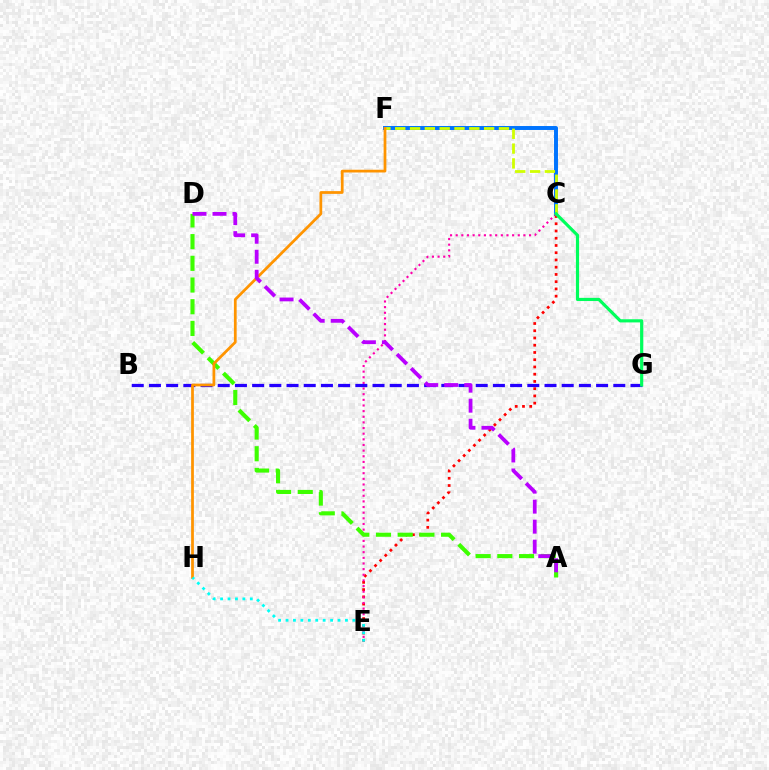{('C', 'F'): [{'color': '#0074ff', 'line_style': 'solid', 'thickness': 2.85}, {'color': '#d1ff00', 'line_style': 'dashed', 'thickness': 2.01}], ('C', 'E'): [{'color': '#ff0000', 'line_style': 'dotted', 'thickness': 1.97}, {'color': '#ff00ac', 'line_style': 'dotted', 'thickness': 1.53}], ('B', 'G'): [{'color': '#2500ff', 'line_style': 'dashed', 'thickness': 2.34}], ('A', 'D'): [{'color': '#3dff00', 'line_style': 'dashed', 'thickness': 2.95}, {'color': '#b900ff', 'line_style': 'dashed', 'thickness': 2.72}], ('F', 'H'): [{'color': '#ff9400', 'line_style': 'solid', 'thickness': 1.98}], ('C', 'G'): [{'color': '#00ff5c', 'line_style': 'solid', 'thickness': 2.28}], ('E', 'H'): [{'color': '#00fff6', 'line_style': 'dotted', 'thickness': 2.02}]}